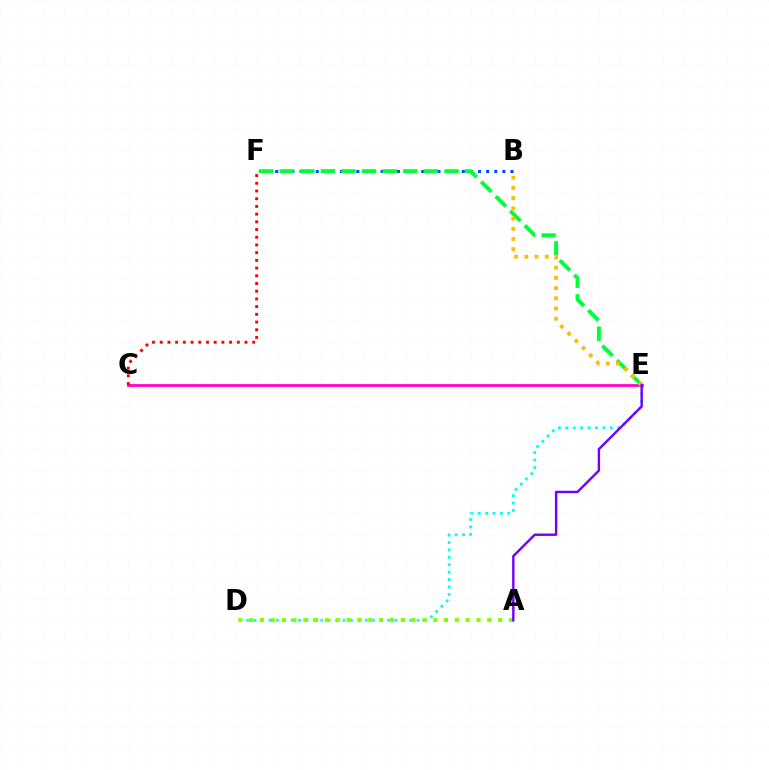{('D', 'E'): [{'color': '#00fff6', 'line_style': 'dotted', 'thickness': 2.01}], ('C', 'E'): [{'color': '#ff00cf', 'line_style': 'solid', 'thickness': 2.0}], ('B', 'F'): [{'color': '#004bff', 'line_style': 'dotted', 'thickness': 2.2}], ('E', 'F'): [{'color': '#00ff39', 'line_style': 'dashed', 'thickness': 2.8}], ('A', 'D'): [{'color': '#84ff00', 'line_style': 'dotted', 'thickness': 2.94}], ('B', 'E'): [{'color': '#ffbd00', 'line_style': 'dotted', 'thickness': 2.77}], ('C', 'F'): [{'color': '#ff0000', 'line_style': 'dotted', 'thickness': 2.09}], ('A', 'E'): [{'color': '#7200ff', 'line_style': 'solid', 'thickness': 1.73}]}